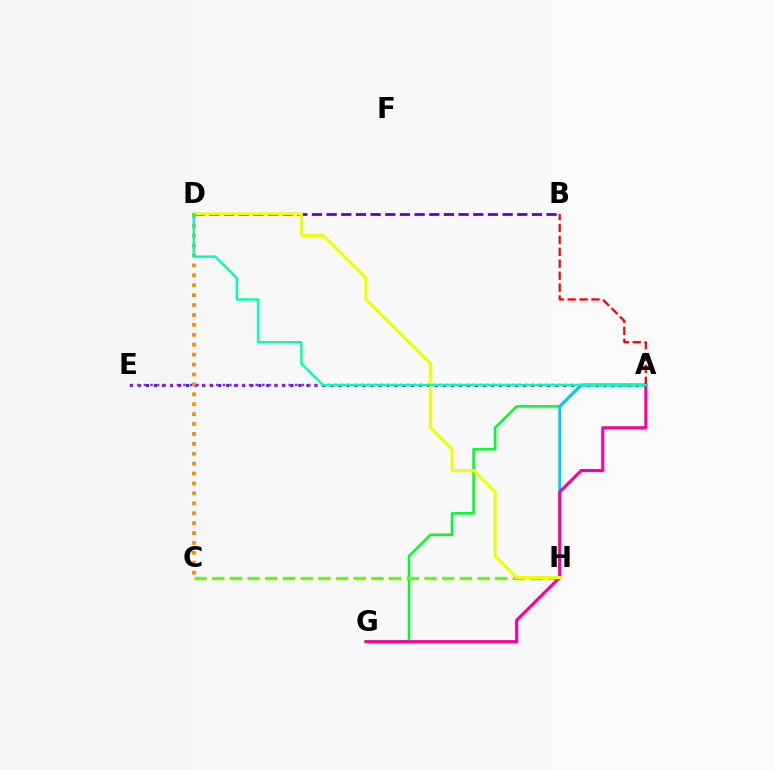{('A', 'E'): [{'color': '#003fff', 'line_style': 'dotted', 'thickness': 2.18}, {'color': '#d600ff', 'line_style': 'dotted', 'thickness': 1.79}], ('A', 'G'): [{'color': '#00ff27', 'line_style': 'solid', 'thickness': 1.86}, {'color': '#ff00a0', 'line_style': 'solid', 'thickness': 2.26}], ('A', 'H'): [{'color': '#00c7ff', 'line_style': 'solid', 'thickness': 2.03}], ('B', 'D'): [{'color': '#4f00ff', 'line_style': 'dashed', 'thickness': 1.99}], ('C', 'H'): [{'color': '#66ff00', 'line_style': 'dashed', 'thickness': 2.4}], ('A', 'B'): [{'color': '#ff0000', 'line_style': 'dashed', 'thickness': 1.62}], ('D', 'H'): [{'color': '#eeff00', 'line_style': 'solid', 'thickness': 2.23}], ('C', 'D'): [{'color': '#ff8800', 'line_style': 'dotted', 'thickness': 2.69}], ('A', 'D'): [{'color': '#00ffaf', 'line_style': 'solid', 'thickness': 1.73}]}